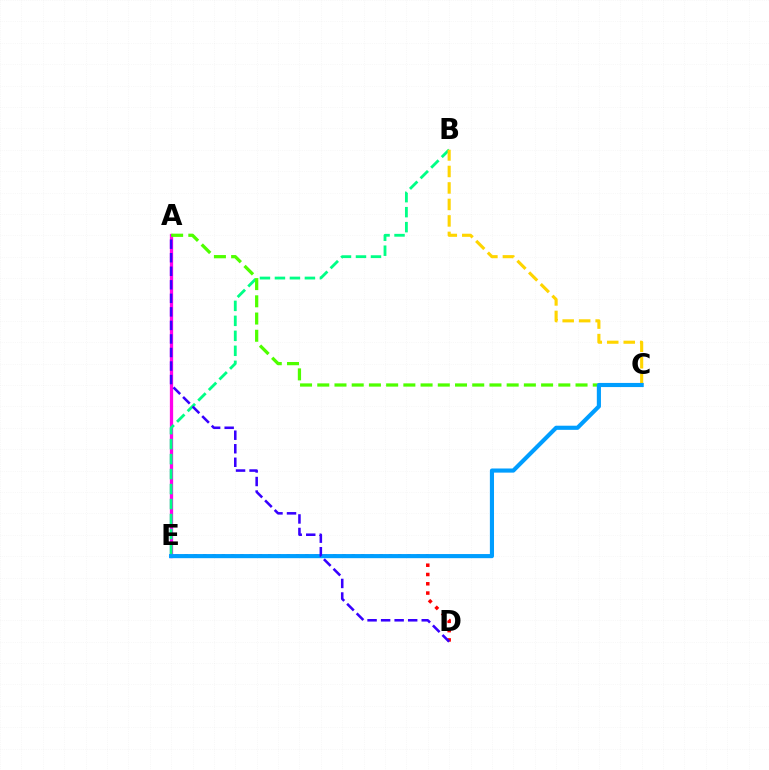{('A', 'E'): [{'color': '#ff00ed', 'line_style': 'solid', 'thickness': 2.36}], ('B', 'E'): [{'color': '#00ff86', 'line_style': 'dashed', 'thickness': 2.04}], ('B', 'C'): [{'color': '#ffd500', 'line_style': 'dashed', 'thickness': 2.24}], ('D', 'E'): [{'color': '#ff0000', 'line_style': 'dotted', 'thickness': 2.52}], ('A', 'C'): [{'color': '#4fff00', 'line_style': 'dashed', 'thickness': 2.34}], ('C', 'E'): [{'color': '#009eff', 'line_style': 'solid', 'thickness': 2.97}], ('A', 'D'): [{'color': '#3700ff', 'line_style': 'dashed', 'thickness': 1.84}]}